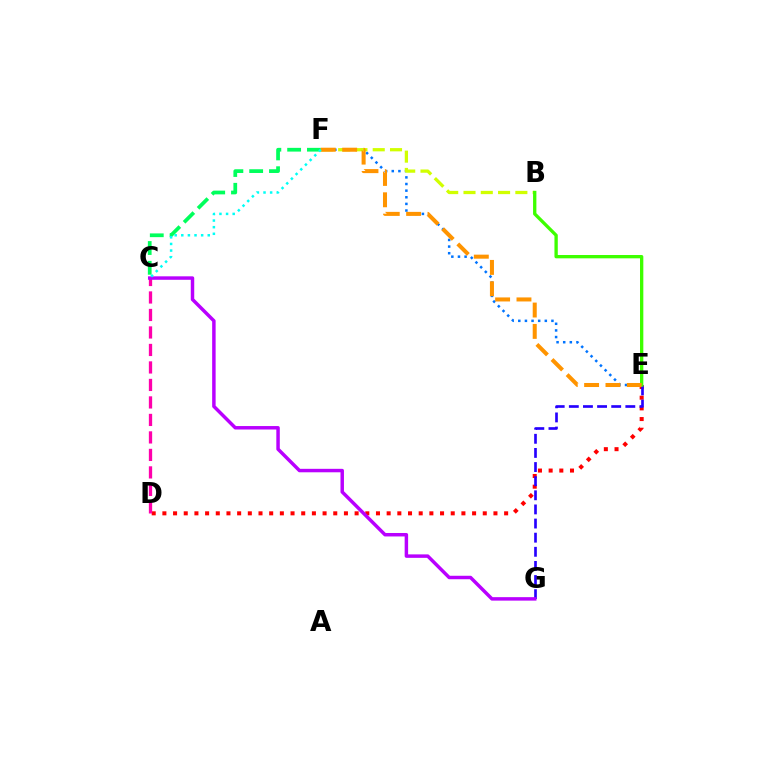{('C', 'F'): [{'color': '#00ff5c', 'line_style': 'dashed', 'thickness': 2.69}, {'color': '#00fff6', 'line_style': 'dotted', 'thickness': 1.8}], ('D', 'E'): [{'color': '#ff0000', 'line_style': 'dotted', 'thickness': 2.9}], ('C', 'D'): [{'color': '#ff00ac', 'line_style': 'dashed', 'thickness': 2.38}], ('E', 'F'): [{'color': '#0074ff', 'line_style': 'dotted', 'thickness': 1.8}, {'color': '#ff9400', 'line_style': 'dashed', 'thickness': 2.9}], ('E', 'G'): [{'color': '#2500ff', 'line_style': 'dashed', 'thickness': 1.92}], ('B', 'F'): [{'color': '#d1ff00', 'line_style': 'dashed', 'thickness': 2.35}], ('C', 'G'): [{'color': '#b900ff', 'line_style': 'solid', 'thickness': 2.49}], ('B', 'E'): [{'color': '#3dff00', 'line_style': 'solid', 'thickness': 2.39}]}